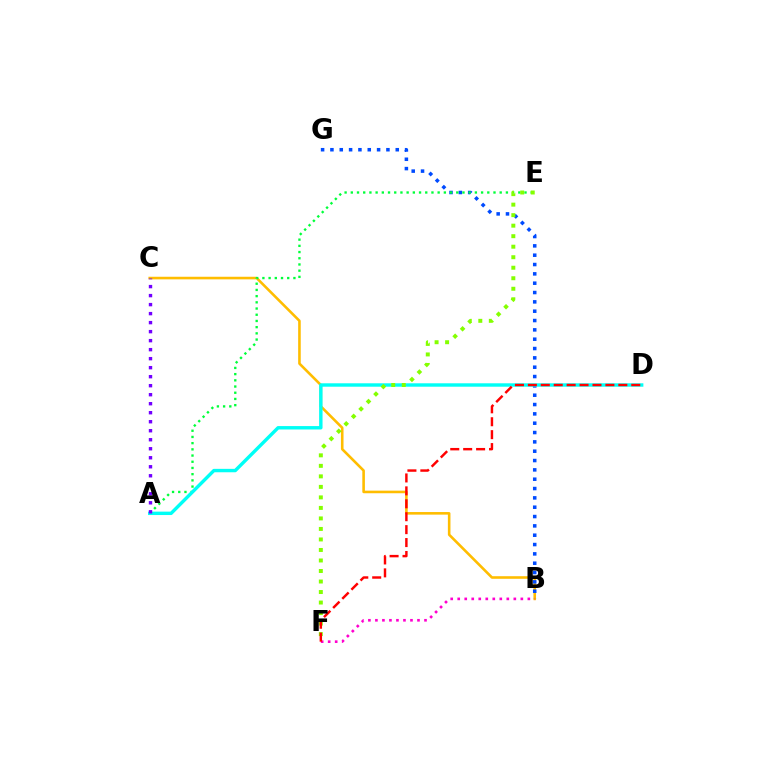{('B', 'C'): [{'color': '#ffbd00', 'line_style': 'solid', 'thickness': 1.87}], ('B', 'G'): [{'color': '#004bff', 'line_style': 'dotted', 'thickness': 2.54}], ('A', 'E'): [{'color': '#00ff39', 'line_style': 'dotted', 'thickness': 1.69}], ('A', 'D'): [{'color': '#00fff6', 'line_style': 'solid', 'thickness': 2.46}], ('E', 'F'): [{'color': '#84ff00', 'line_style': 'dotted', 'thickness': 2.86}], ('B', 'F'): [{'color': '#ff00cf', 'line_style': 'dotted', 'thickness': 1.91}], ('D', 'F'): [{'color': '#ff0000', 'line_style': 'dashed', 'thickness': 1.76}], ('A', 'C'): [{'color': '#7200ff', 'line_style': 'dotted', 'thickness': 2.45}]}